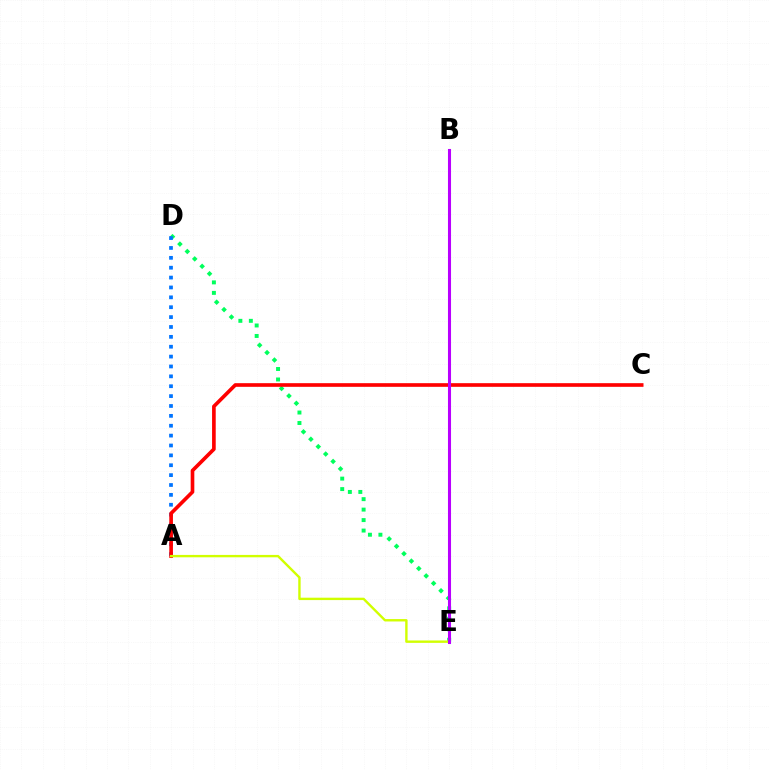{('D', 'E'): [{'color': '#00ff5c', 'line_style': 'dotted', 'thickness': 2.85}], ('A', 'D'): [{'color': '#0074ff', 'line_style': 'dotted', 'thickness': 2.68}], ('A', 'C'): [{'color': '#ff0000', 'line_style': 'solid', 'thickness': 2.63}], ('A', 'E'): [{'color': '#d1ff00', 'line_style': 'solid', 'thickness': 1.72}], ('B', 'E'): [{'color': '#b900ff', 'line_style': 'solid', 'thickness': 2.2}]}